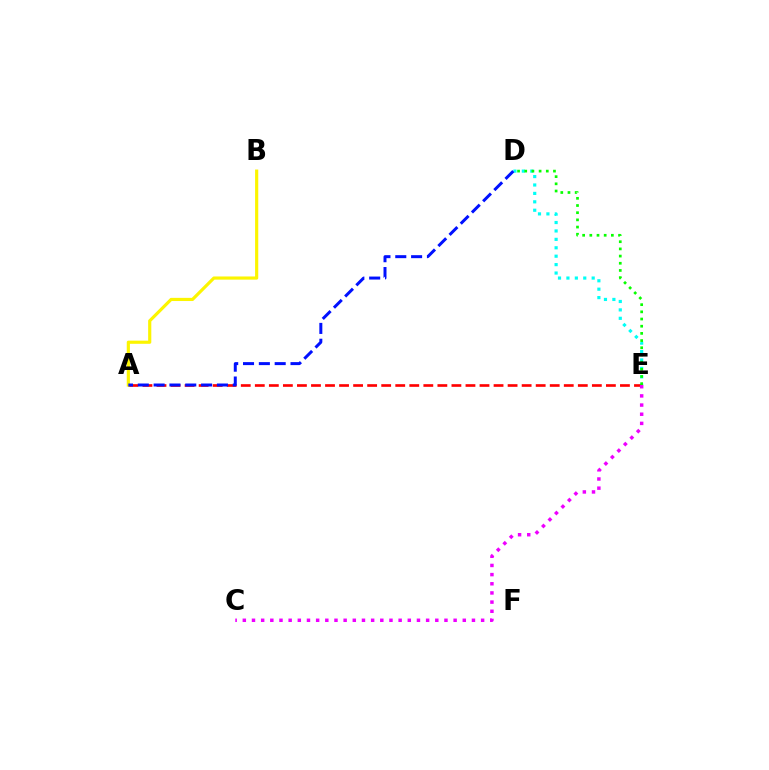{('D', 'E'): [{'color': '#00fff6', 'line_style': 'dotted', 'thickness': 2.29}, {'color': '#08ff00', 'line_style': 'dotted', 'thickness': 1.95}], ('A', 'E'): [{'color': '#ff0000', 'line_style': 'dashed', 'thickness': 1.91}], ('A', 'B'): [{'color': '#fcf500', 'line_style': 'solid', 'thickness': 2.28}], ('A', 'D'): [{'color': '#0010ff', 'line_style': 'dashed', 'thickness': 2.15}], ('C', 'E'): [{'color': '#ee00ff', 'line_style': 'dotted', 'thickness': 2.49}]}